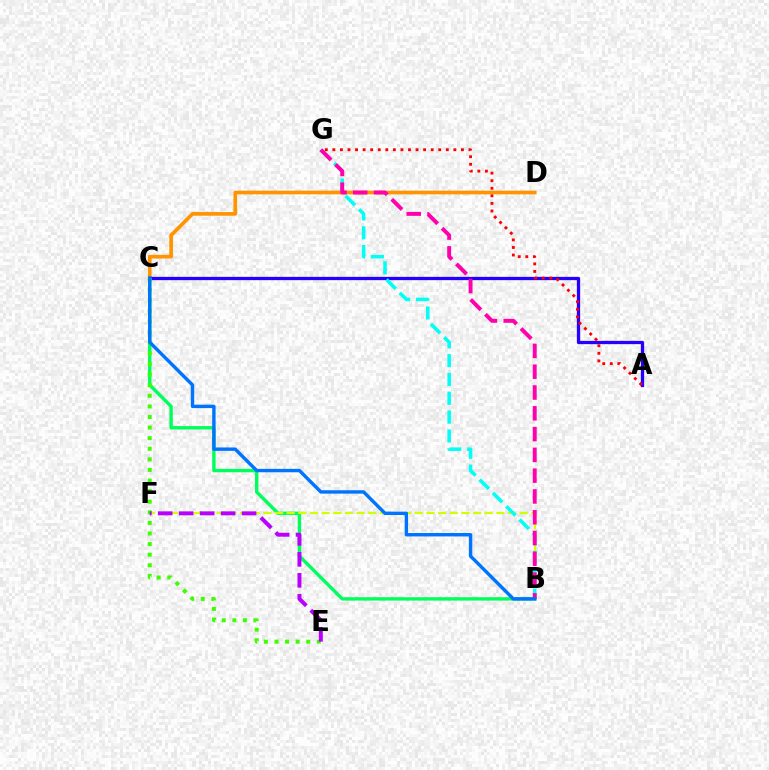{('B', 'C'): [{'color': '#00ff5c', 'line_style': 'solid', 'thickness': 2.44}, {'color': '#0074ff', 'line_style': 'solid', 'thickness': 2.45}], ('C', 'D'): [{'color': '#ff9400', 'line_style': 'solid', 'thickness': 2.65}], ('B', 'F'): [{'color': '#d1ff00', 'line_style': 'dashed', 'thickness': 1.58}], ('A', 'C'): [{'color': '#2500ff', 'line_style': 'solid', 'thickness': 2.35}], ('B', 'G'): [{'color': '#00fff6', 'line_style': 'dashed', 'thickness': 2.56}, {'color': '#ff00ac', 'line_style': 'dashed', 'thickness': 2.82}], ('C', 'E'): [{'color': '#3dff00', 'line_style': 'dotted', 'thickness': 2.88}], ('E', 'F'): [{'color': '#b900ff', 'line_style': 'dashed', 'thickness': 2.85}], ('A', 'G'): [{'color': '#ff0000', 'line_style': 'dotted', 'thickness': 2.05}]}